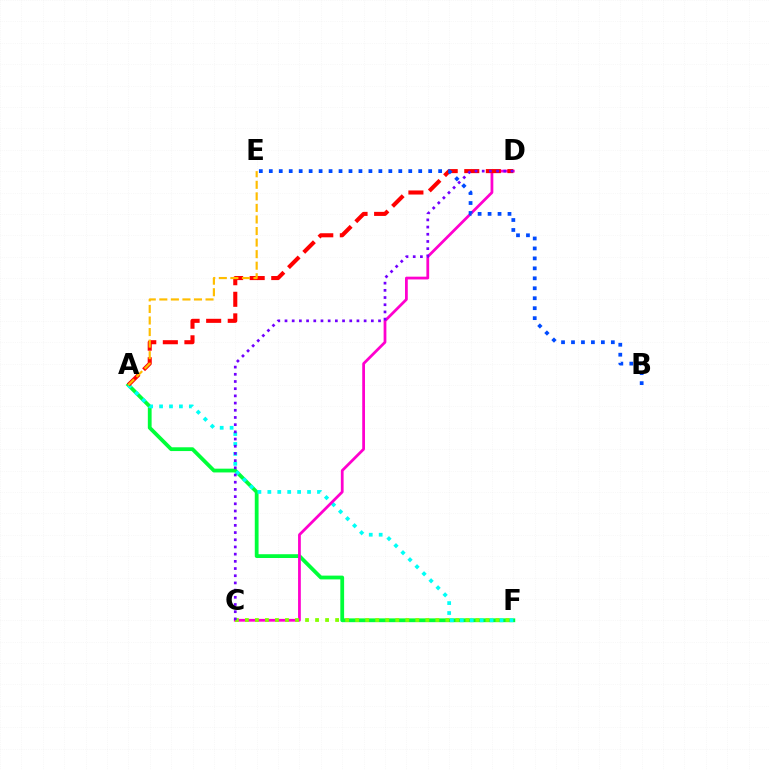{('A', 'F'): [{'color': '#00ff39', 'line_style': 'solid', 'thickness': 2.72}, {'color': '#00fff6', 'line_style': 'dotted', 'thickness': 2.7}], ('C', 'D'): [{'color': '#ff00cf', 'line_style': 'solid', 'thickness': 1.99}, {'color': '#7200ff', 'line_style': 'dotted', 'thickness': 1.95}], ('C', 'F'): [{'color': '#84ff00', 'line_style': 'dotted', 'thickness': 2.72}], ('A', 'D'): [{'color': '#ff0000', 'line_style': 'dashed', 'thickness': 2.93}], ('B', 'E'): [{'color': '#004bff', 'line_style': 'dotted', 'thickness': 2.71}], ('A', 'E'): [{'color': '#ffbd00', 'line_style': 'dashed', 'thickness': 1.57}]}